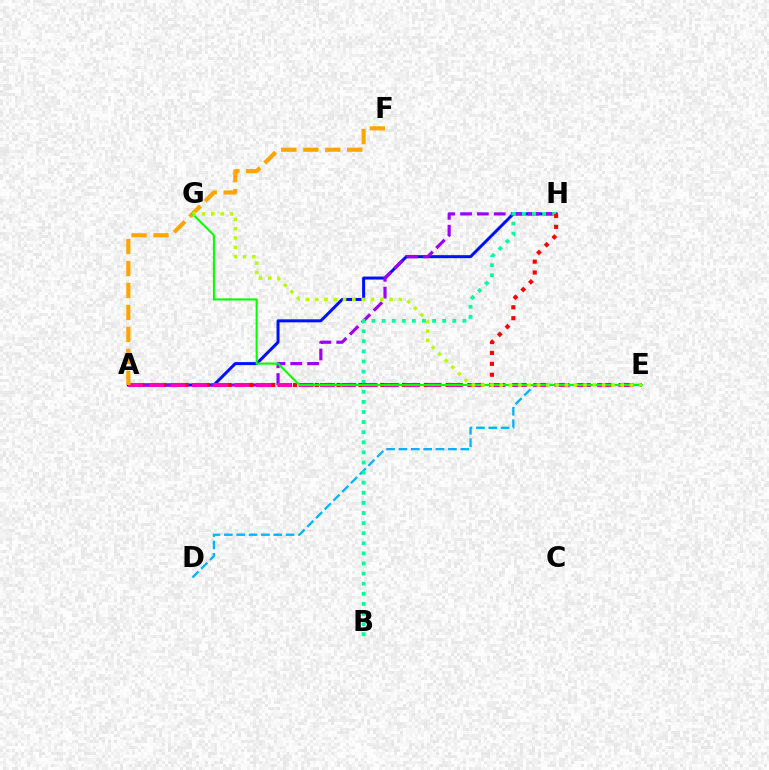{('A', 'H'): [{'color': '#0010ff', 'line_style': 'solid', 'thickness': 2.17}, {'color': '#9b00ff', 'line_style': 'dashed', 'thickness': 2.29}, {'color': '#ff0000', 'line_style': 'dotted', 'thickness': 2.96}], ('D', 'E'): [{'color': '#00b5ff', 'line_style': 'dashed', 'thickness': 1.68}], ('B', 'H'): [{'color': '#00ff9d', 'line_style': 'dotted', 'thickness': 2.74}], ('A', 'E'): [{'color': '#ff00bd', 'line_style': 'dashed', 'thickness': 2.9}], ('A', 'F'): [{'color': '#ffa500', 'line_style': 'dashed', 'thickness': 2.99}], ('E', 'G'): [{'color': '#08ff00', 'line_style': 'solid', 'thickness': 1.52}, {'color': '#b3ff00', 'line_style': 'dotted', 'thickness': 2.53}]}